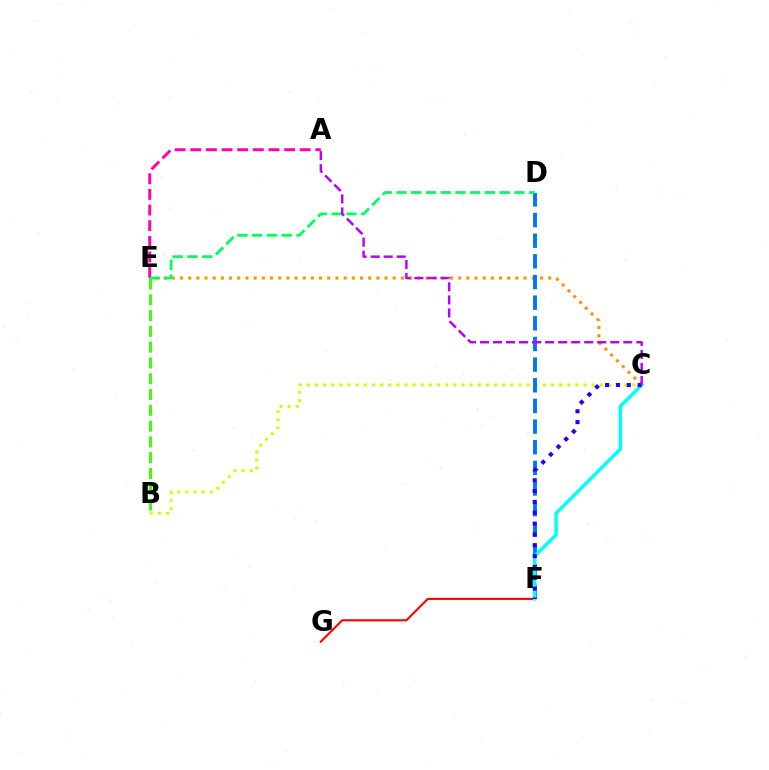{('F', 'G'): [{'color': '#ff0000', 'line_style': 'solid', 'thickness': 1.52}], ('B', 'C'): [{'color': '#d1ff00', 'line_style': 'dotted', 'thickness': 2.21}], ('C', 'E'): [{'color': '#ff9400', 'line_style': 'dotted', 'thickness': 2.22}], ('B', 'E'): [{'color': '#3dff00', 'line_style': 'dashed', 'thickness': 2.14}], ('D', 'F'): [{'color': '#0074ff', 'line_style': 'dashed', 'thickness': 2.81}], ('C', 'F'): [{'color': '#00fff6', 'line_style': 'solid', 'thickness': 2.49}, {'color': '#2500ff', 'line_style': 'dotted', 'thickness': 2.94}], ('A', 'E'): [{'color': '#ff00ac', 'line_style': 'dashed', 'thickness': 2.12}], ('D', 'E'): [{'color': '#00ff5c', 'line_style': 'dashed', 'thickness': 2.0}], ('A', 'C'): [{'color': '#b900ff', 'line_style': 'dashed', 'thickness': 1.77}]}